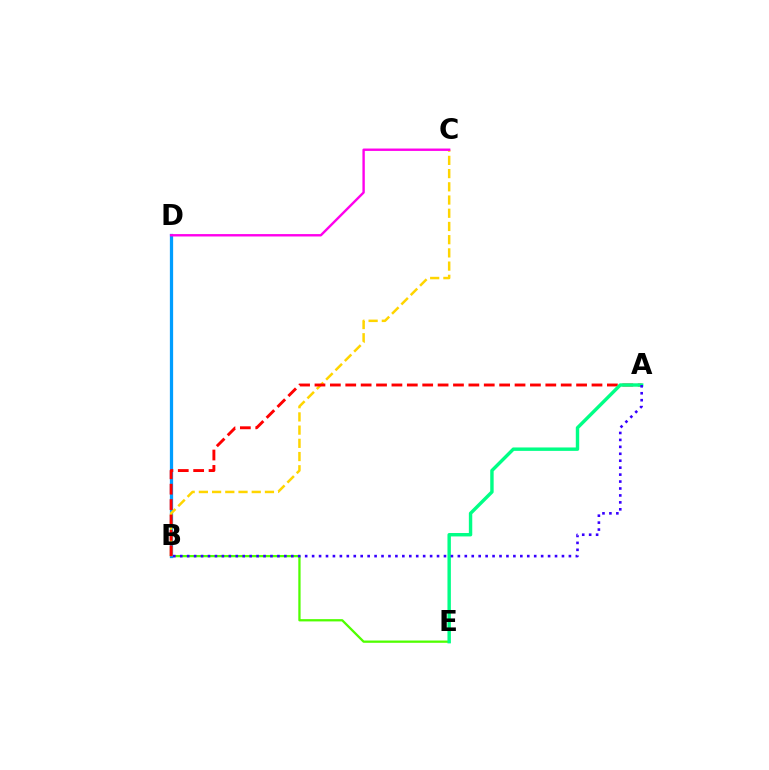{('B', 'E'): [{'color': '#4fff00', 'line_style': 'solid', 'thickness': 1.64}], ('B', 'D'): [{'color': '#009eff', 'line_style': 'solid', 'thickness': 2.34}], ('B', 'C'): [{'color': '#ffd500', 'line_style': 'dashed', 'thickness': 1.8}], ('A', 'B'): [{'color': '#ff0000', 'line_style': 'dashed', 'thickness': 2.09}, {'color': '#3700ff', 'line_style': 'dotted', 'thickness': 1.89}], ('A', 'E'): [{'color': '#00ff86', 'line_style': 'solid', 'thickness': 2.46}], ('C', 'D'): [{'color': '#ff00ed', 'line_style': 'solid', 'thickness': 1.72}]}